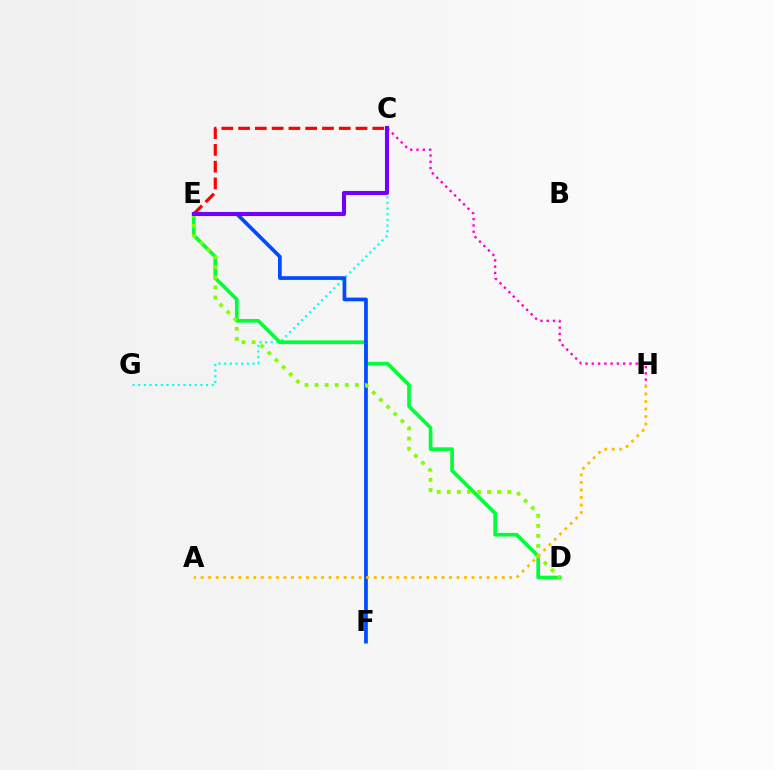{('C', 'G'): [{'color': '#00fff6', 'line_style': 'dotted', 'thickness': 1.54}], ('C', 'H'): [{'color': '#ff00cf', 'line_style': 'dotted', 'thickness': 1.7}], ('D', 'E'): [{'color': '#00ff39', 'line_style': 'solid', 'thickness': 2.64}, {'color': '#84ff00', 'line_style': 'dotted', 'thickness': 2.74}], ('E', 'F'): [{'color': '#004bff', 'line_style': 'solid', 'thickness': 2.67}], ('C', 'E'): [{'color': '#ff0000', 'line_style': 'dashed', 'thickness': 2.28}, {'color': '#7200ff', 'line_style': 'solid', 'thickness': 2.95}], ('A', 'H'): [{'color': '#ffbd00', 'line_style': 'dotted', 'thickness': 2.04}]}